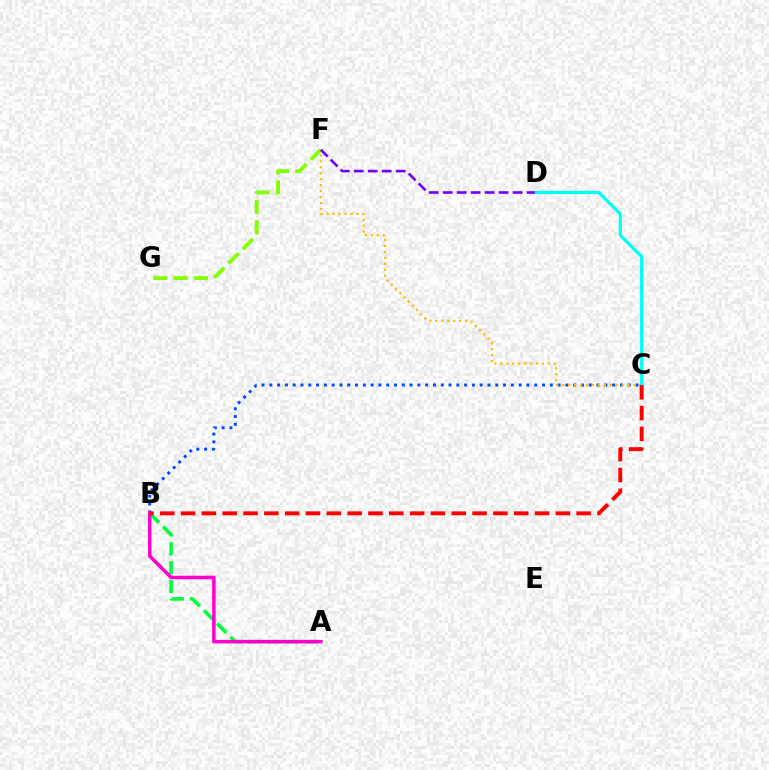{('B', 'C'): [{'color': '#004bff', 'line_style': 'dotted', 'thickness': 2.12}, {'color': '#ff0000', 'line_style': 'dashed', 'thickness': 2.83}], ('F', 'G'): [{'color': '#84ff00', 'line_style': 'dashed', 'thickness': 2.76}], ('C', 'F'): [{'color': '#ffbd00', 'line_style': 'dotted', 'thickness': 1.62}], ('C', 'D'): [{'color': '#00fff6', 'line_style': 'solid', 'thickness': 2.32}], ('A', 'B'): [{'color': '#00ff39', 'line_style': 'dashed', 'thickness': 2.56}, {'color': '#ff00cf', 'line_style': 'solid', 'thickness': 2.53}], ('D', 'F'): [{'color': '#7200ff', 'line_style': 'dashed', 'thickness': 1.9}]}